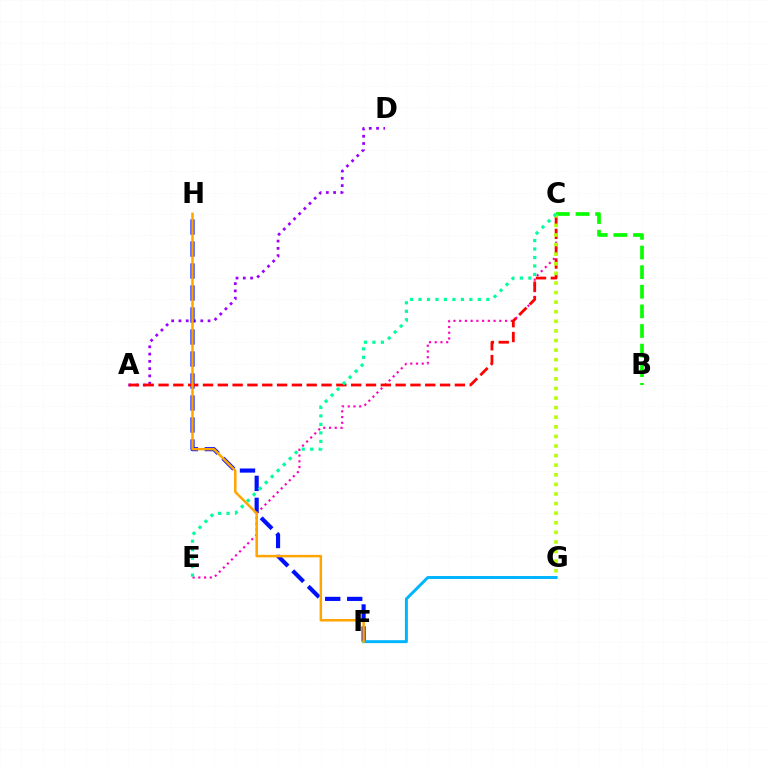{('A', 'D'): [{'color': '#9b00ff', 'line_style': 'dotted', 'thickness': 1.98}], ('F', 'H'): [{'color': '#0010ff', 'line_style': 'dashed', 'thickness': 2.99}, {'color': '#ffa500', 'line_style': 'solid', 'thickness': 1.8}], ('C', 'E'): [{'color': '#ff00bd', 'line_style': 'dotted', 'thickness': 1.56}, {'color': '#00ff9d', 'line_style': 'dotted', 'thickness': 2.3}], ('F', 'G'): [{'color': '#00b5ff', 'line_style': 'solid', 'thickness': 2.12}], ('A', 'C'): [{'color': '#ff0000', 'line_style': 'dashed', 'thickness': 2.01}], ('B', 'C'): [{'color': '#08ff00', 'line_style': 'dashed', 'thickness': 2.66}], ('C', 'G'): [{'color': '#b3ff00', 'line_style': 'dotted', 'thickness': 2.61}]}